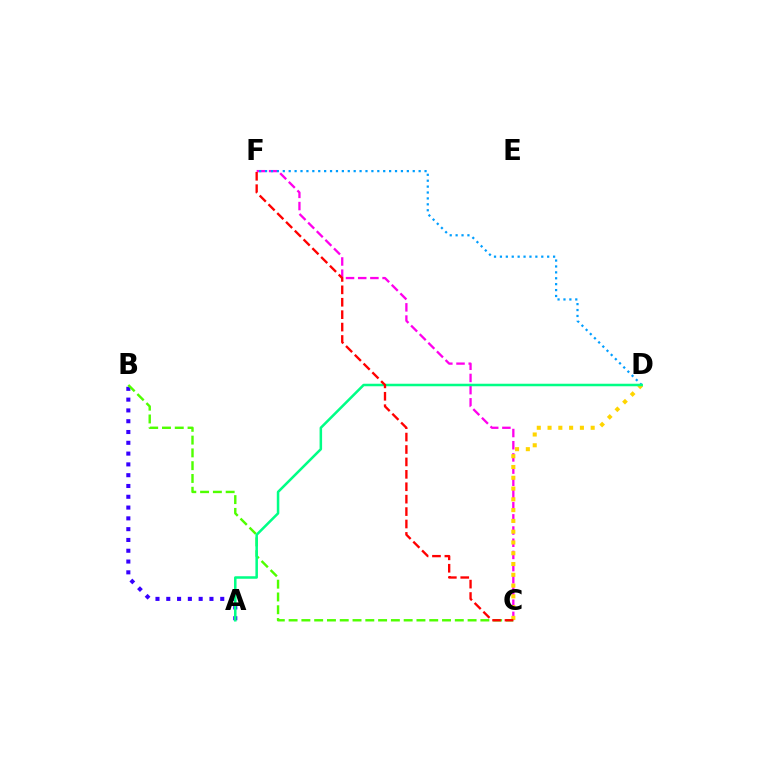{('A', 'B'): [{'color': '#3700ff', 'line_style': 'dotted', 'thickness': 2.93}], ('B', 'C'): [{'color': '#4fff00', 'line_style': 'dashed', 'thickness': 1.74}], ('C', 'F'): [{'color': '#ff00ed', 'line_style': 'dashed', 'thickness': 1.66}, {'color': '#ff0000', 'line_style': 'dashed', 'thickness': 1.69}], ('C', 'D'): [{'color': '#ffd500', 'line_style': 'dotted', 'thickness': 2.93}], ('D', 'F'): [{'color': '#009eff', 'line_style': 'dotted', 'thickness': 1.6}], ('A', 'D'): [{'color': '#00ff86', 'line_style': 'solid', 'thickness': 1.82}]}